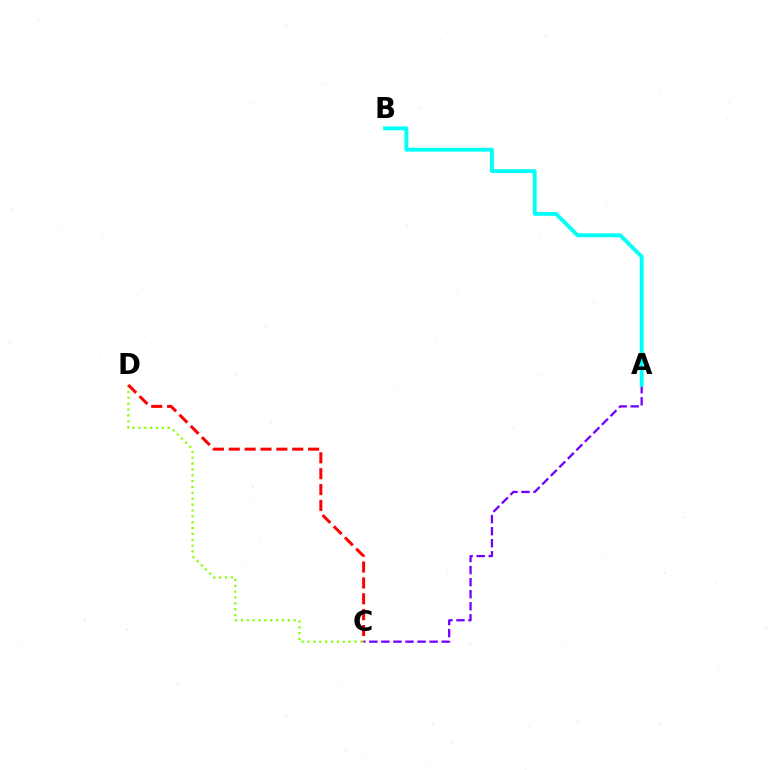{('C', 'D'): [{'color': '#84ff00', 'line_style': 'dotted', 'thickness': 1.59}, {'color': '#ff0000', 'line_style': 'dashed', 'thickness': 2.16}], ('A', 'C'): [{'color': '#7200ff', 'line_style': 'dashed', 'thickness': 1.64}], ('A', 'B'): [{'color': '#00fff6', 'line_style': 'solid', 'thickness': 2.77}]}